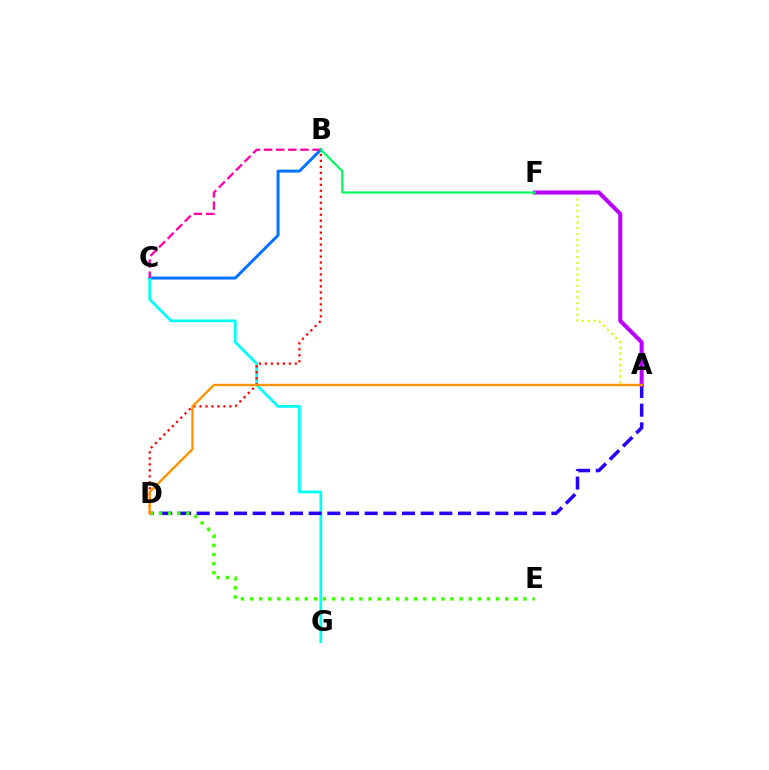{('B', 'C'): [{'color': '#0074ff', 'line_style': 'solid', 'thickness': 2.13}, {'color': '#ff00ac', 'line_style': 'dashed', 'thickness': 1.65}], ('C', 'G'): [{'color': '#00fff6', 'line_style': 'solid', 'thickness': 2.0}], ('B', 'D'): [{'color': '#ff0000', 'line_style': 'dotted', 'thickness': 1.62}], ('A', 'D'): [{'color': '#2500ff', 'line_style': 'dashed', 'thickness': 2.54}, {'color': '#ff9400', 'line_style': 'solid', 'thickness': 1.72}], ('A', 'F'): [{'color': '#d1ff00', 'line_style': 'dotted', 'thickness': 1.56}, {'color': '#b900ff', 'line_style': 'solid', 'thickness': 2.91}], ('D', 'E'): [{'color': '#3dff00', 'line_style': 'dotted', 'thickness': 2.48}], ('B', 'F'): [{'color': '#00ff5c', 'line_style': 'solid', 'thickness': 1.6}]}